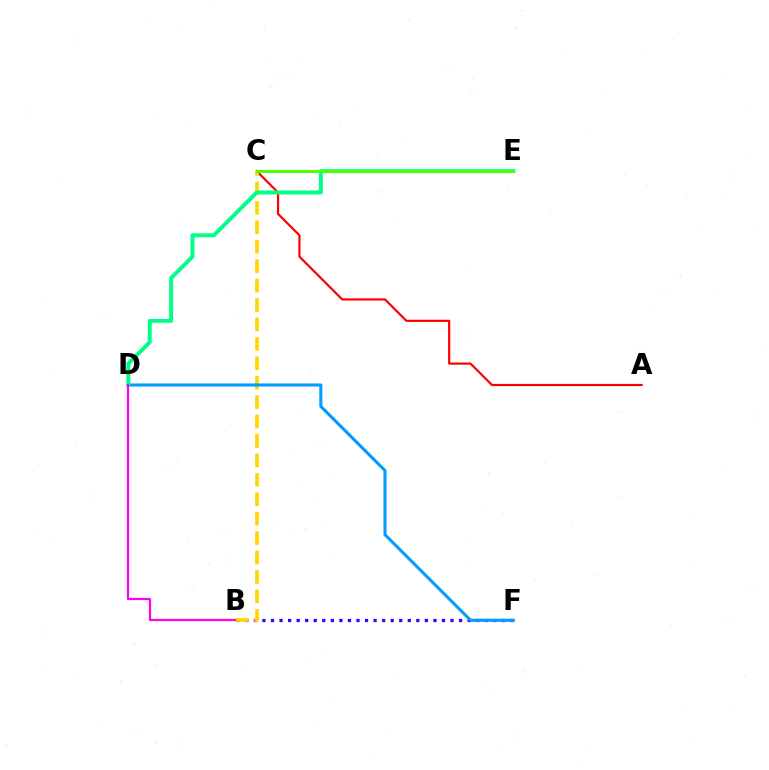{('B', 'F'): [{'color': '#3700ff', 'line_style': 'dotted', 'thickness': 2.32}], ('A', 'C'): [{'color': '#ff0000', 'line_style': 'solid', 'thickness': 1.59}], ('B', 'C'): [{'color': '#ffd500', 'line_style': 'dashed', 'thickness': 2.64}], ('D', 'F'): [{'color': '#009eff', 'line_style': 'solid', 'thickness': 2.23}], ('D', 'E'): [{'color': '#00ff86', 'line_style': 'solid', 'thickness': 2.85}], ('B', 'D'): [{'color': '#ff00ed', 'line_style': 'solid', 'thickness': 1.58}], ('C', 'E'): [{'color': '#4fff00', 'line_style': 'solid', 'thickness': 2.08}]}